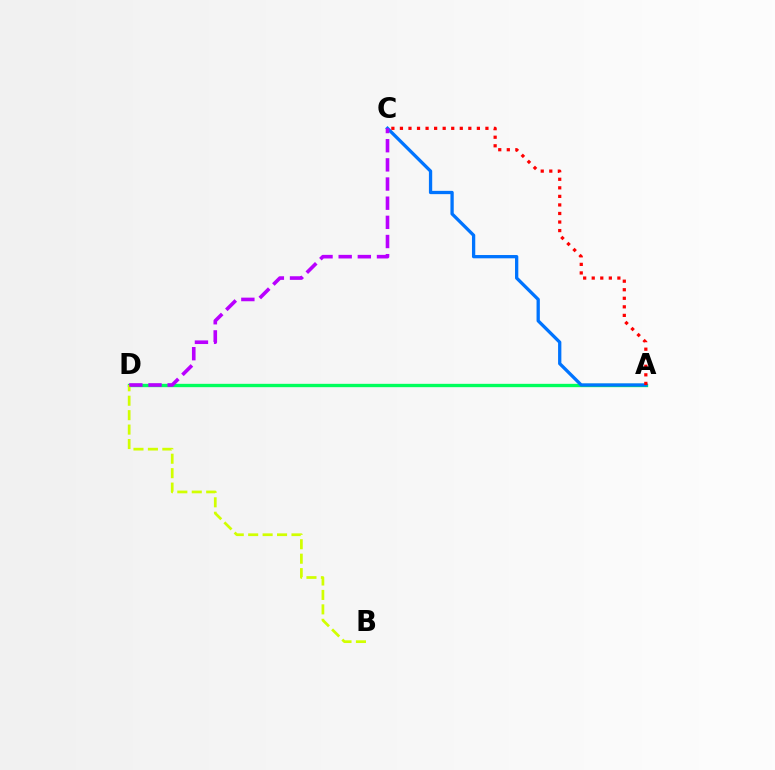{('A', 'D'): [{'color': '#00ff5c', 'line_style': 'solid', 'thickness': 2.41}], ('B', 'D'): [{'color': '#d1ff00', 'line_style': 'dashed', 'thickness': 1.96}], ('A', 'C'): [{'color': '#0074ff', 'line_style': 'solid', 'thickness': 2.37}, {'color': '#ff0000', 'line_style': 'dotted', 'thickness': 2.32}], ('C', 'D'): [{'color': '#b900ff', 'line_style': 'dashed', 'thickness': 2.6}]}